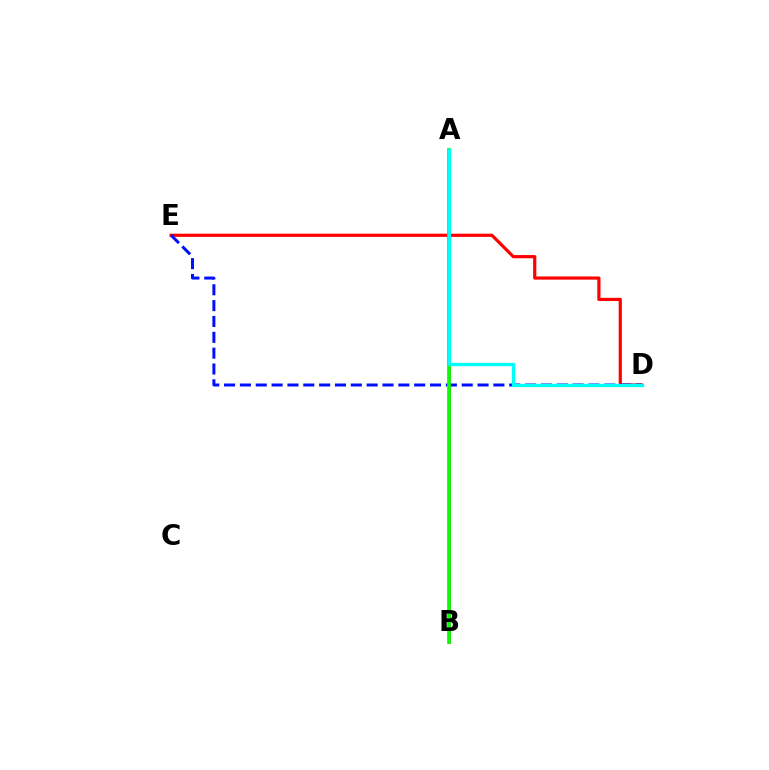{('A', 'B'): [{'color': '#fcf500', 'line_style': 'solid', 'thickness': 2.37}, {'color': '#ee00ff', 'line_style': 'solid', 'thickness': 1.98}, {'color': '#08ff00', 'line_style': 'solid', 'thickness': 2.68}], ('D', 'E'): [{'color': '#ff0000', 'line_style': 'solid', 'thickness': 2.3}, {'color': '#0010ff', 'line_style': 'dashed', 'thickness': 2.15}], ('A', 'D'): [{'color': '#00fff6', 'line_style': 'solid', 'thickness': 2.38}]}